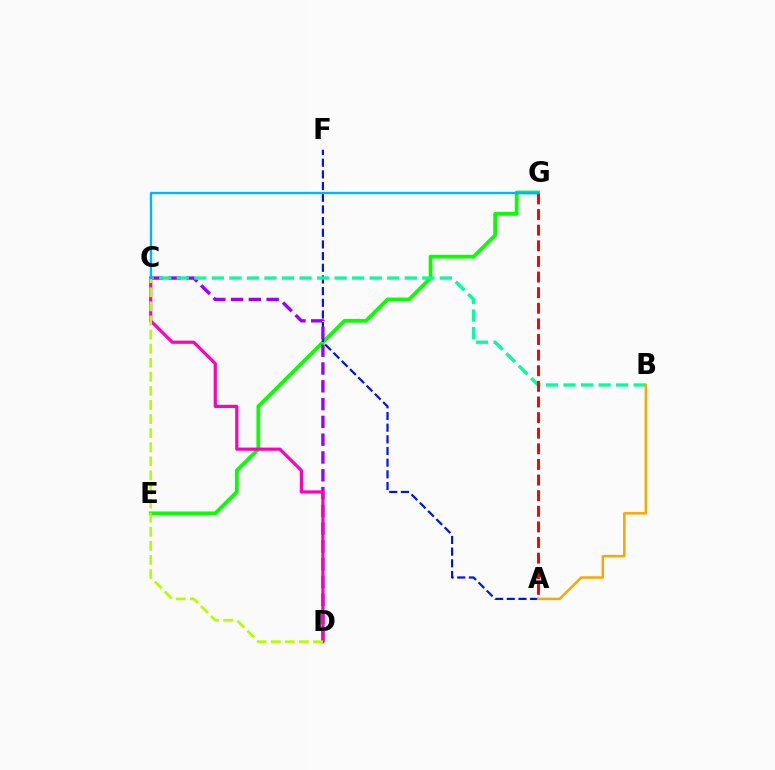{('E', 'G'): [{'color': '#08ff00', 'line_style': 'solid', 'thickness': 2.71}], ('A', 'F'): [{'color': '#0010ff', 'line_style': 'dashed', 'thickness': 1.59}], ('C', 'D'): [{'color': '#9b00ff', 'line_style': 'dashed', 'thickness': 2.42}, {'color': '#ff00bd', 'line_style': 'solid', 'thickness': 2.3}, {'color': '#b3ff00', 'line_style': 'dashed', 'thickness': 1.91}], ('B', 'C'): [{'color': '#00ff9d', 'line_style': 'dashed', 'thickness': 2.38}], ('A', 'B'): [{'color': '#ffa500', 'line_style': 'solid', 'thickness': 1.79}], ('A', 'G'): [{'color': '#ff0000', 'line_style': 'dashed', 'thickness': 2.12}], ('C', 'G'): [{'color': '#00b5ff', 'line_style': 'solid', 'thickness': 1.68}]}